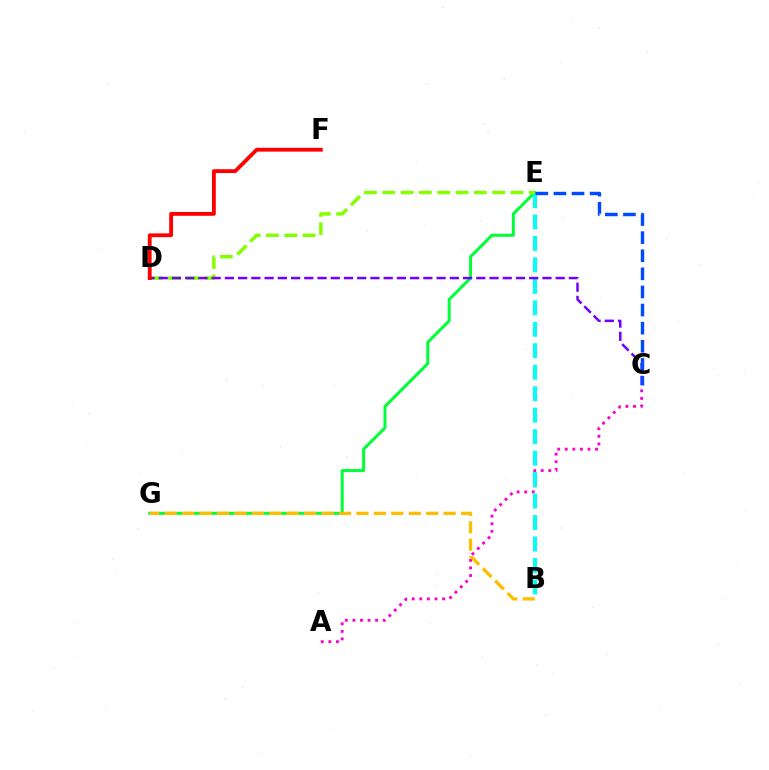{('E', 'G'): [{'color': '#00ff39', 'line_style': 'solid', 'thickness': 2.15}], ('A', 'C'): [{'color': '#ff00cf', 'line_style': 'dotted', 'thickness': 2.06}], ('B', 'E'): [{'color': '#00fff6', 'line_style': 'dashed', 'thickness': 2.92}], ('D', 'E'): [{'color': '#84ff00', 'line_style': 'dashed', 'thickness': 2.49}], ('C', 'D'): [{'color': '#7200ff', 'line_style': 'dashed', 'thickness': 1.8}], ('B', 'G'): [{'color': '#ffbd00', 'line_style': 'dashed', 'thickness': 2.37}], ('C', 'E'): [{'color': '#004bff', 'line_style': 'dashed', 'thickness': 2.46}], ('D', 'F'): [{'color': '#ff0000', 'line_style': 'solid', 'thickness': 2.75}]}